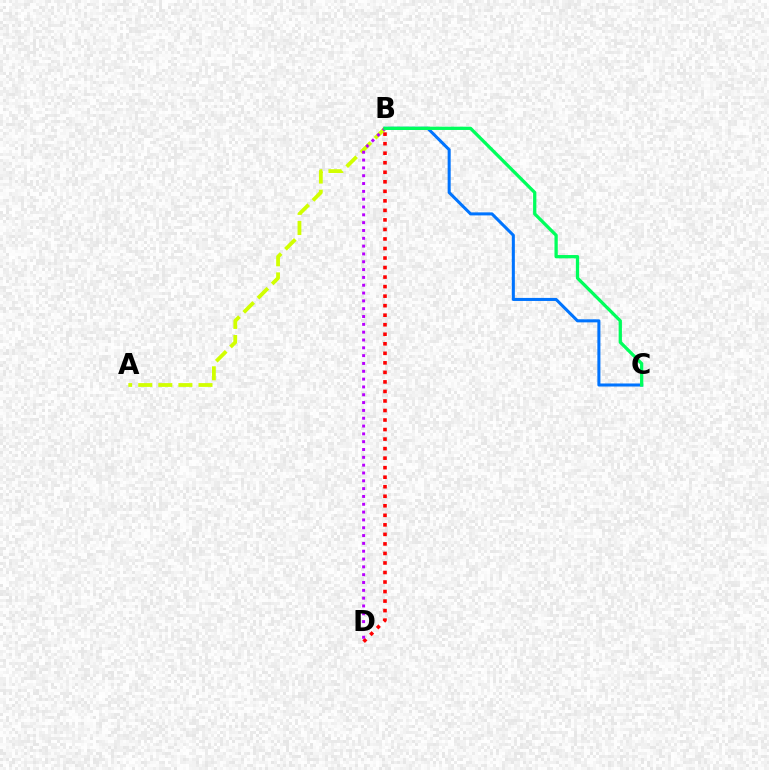{('B', 'C'): [{'color': '#0074ff', 'line_style': 'solid', 'thickness': 2.19}, {'color': '#00ff5c', 'line_style': 'solid', 'thickness': 2.36}], ('A', 'B'): [{'color': '#d1ff00', 'line_style': 'dashed', 'thickness': 2.73}], ('B', 'D'): [{'color': '#ff0000', 'line_style': 'dotted', 'thickness': 2.59}, {'color': '#b900ff', 'line_style': 'dotted', 'thickness': 2.13}]}